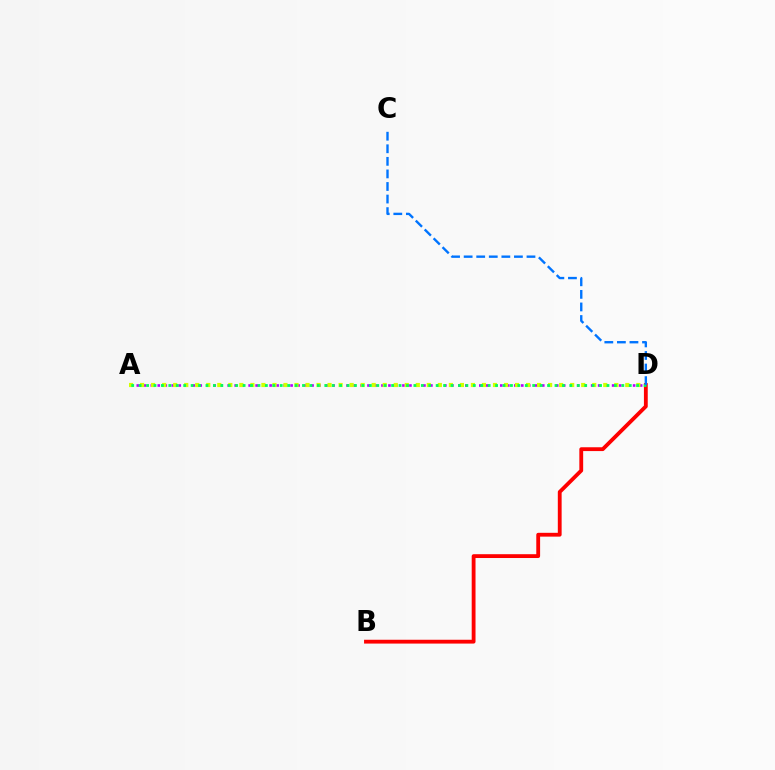{('A', 'D'): [{'color': '#b900ff', 'line_style': 'dotted', 'thickness': 1.9}, {'color': '#d1ff00', 'line_style': 'dotted', 'thickness': 3.0}, {'color': '#00ff5c', 'line_style': 'dotted', 'thickness': 2.02}], ('B', 'D'): [{'color': '#ff0000', 'line_style': 'solid', 'thickness': 2.75}], ('C', 'D'): [{'color': '#0074ff', 'line_style': 'dashed', 'thickness': 1.71}]}